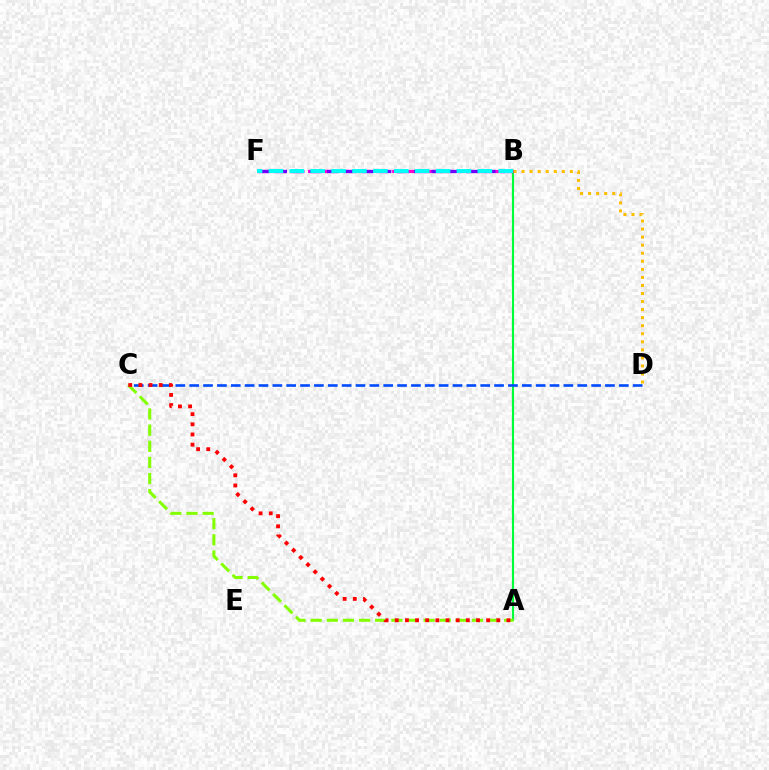{('A', 'B'): [{'color': '#00ff39', 'line_style': 'solid', 'thickness': 1.56}], ('B', 'D'): [{'color': '#ffbd00', 'line_style': 'dotted', 'thickness': 2.19}], ('C', 'D'): [{'color': '#004bff', 'line_style': 'dashed', 'thickness': 1.88}], ('A', 'C'): [{'color': '#84ff00', 'line_style': 'dashed', 'thickness': 2.19}, {'color': '#ff0000', 'line_style': 'dotted', 'thickness': 2.76}], ('B', 'F'): [{'color': '#ff00cf', 'line_style': 'dashed', 'thickness': 2.29}, {'color': '#7200ff', 'line_style': 'dashed', 'thickness': 2.36}, {'color': '#00fff6', 'line_style': 'dashed', 'thickness': 2.84}]}